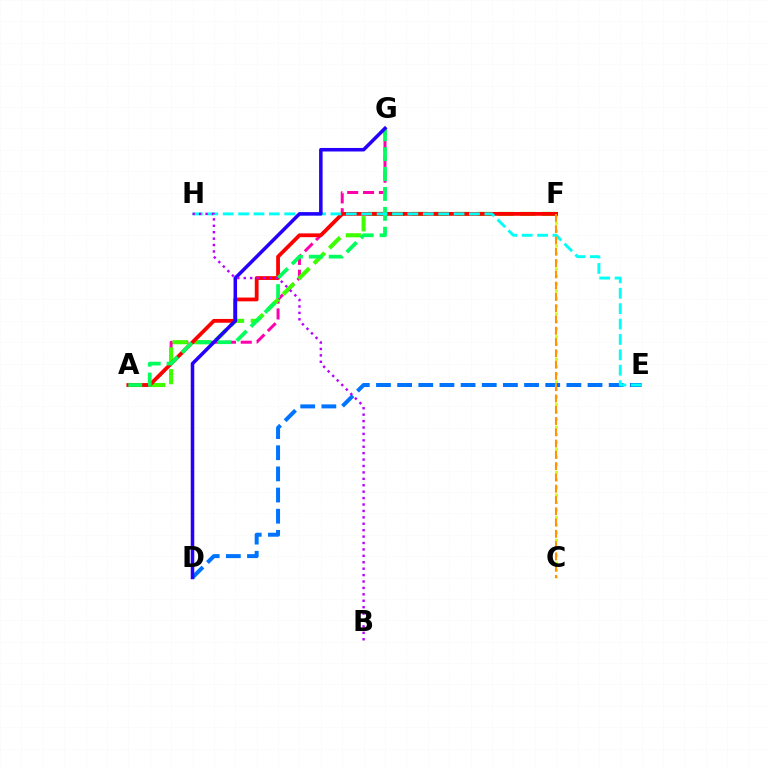{('A', 'G'): [{'color': '#ff00ac', 'line_style': 'dashed', 'thickness': 2.15}, {'color': '#00ff5c', 'line_style': 'dashed', 'thickness': 2.7}], ('C', 'F'): [{'color': '#d1ff00', 'line_style': 'dotted', 'thickness': 2.05}, {'color': '#ff9400', 'line_style': 'dashed', 'thickness': 1.53}], ('A', 'F'): [{'color': '#3dff00', 'line_style': 'dashed', 'thickness': 2.95}, {'color': '#ff0000', 'line_style': 'solid', 'thickness': 2.73}], ('D', 'E'): [{'color': '#0074ff', 'line_style': 'dashed', 'thickness': 2.87}], ('E', 'H'): [{'color': '#00fff6', 'line_style': 'dashed', 'thickness': 2.09}], ('D', 'G'): [{'color': '#2500ff', 'line_style': 'solid', 'thickness': 2.54}], ('B', 'H'): [{'color': '#b900ff', 'line_style': 'dotted', 'thickness': 1.74}]}